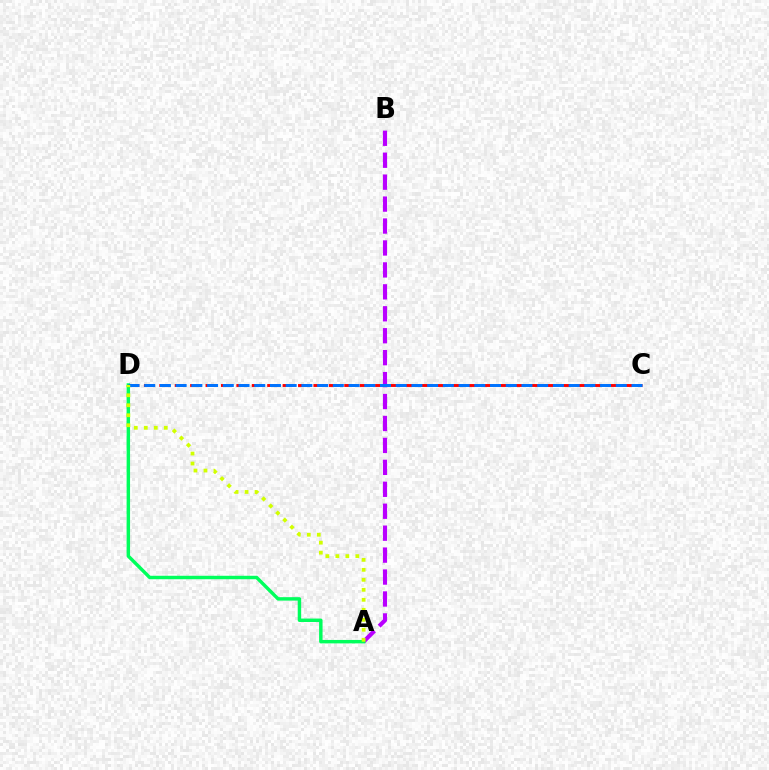{('A', 'B'): [{'color': '#b900ff', 'line_style': 'dashed', 'thickness': 2.98}], ('C', 'D'): [{'color': '#ff0000', 'line_style': 'dashed', 'thickness': 2.09}, {'color': '#0074ff', 'line_style': 'dashed', 'thickness': 2.14}], ('A', 'D'): [{'color': '#00ff5c', 'line_style': 'solid', 'thickness': 2.48}, {'color': '#d1ff00', 'line_style': 'dotted', 'thickness': 2.71}]}